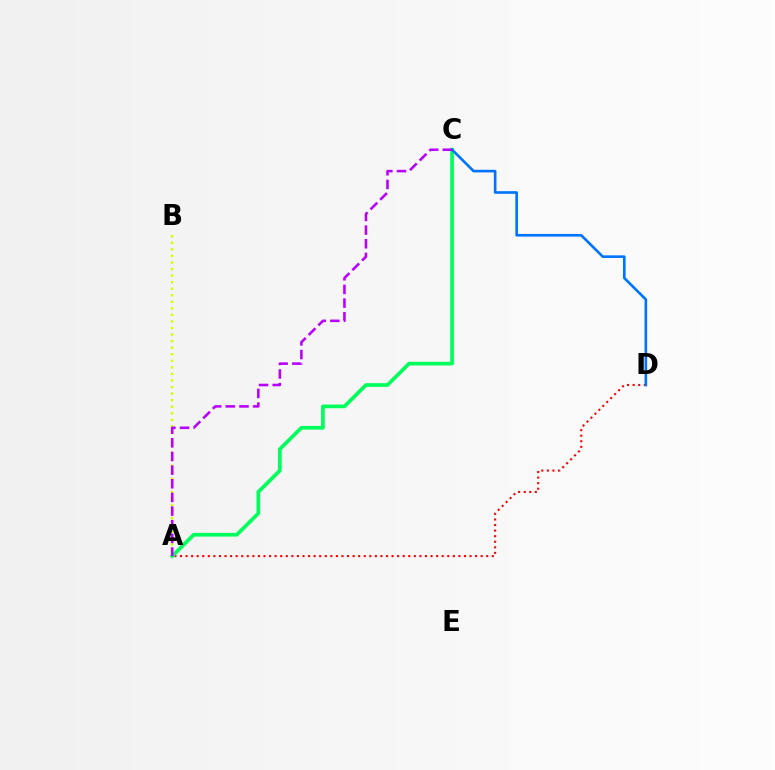{('A', 'D'): [{'color': '#ff0000', 'line_style': 'dotted', 'thickness': 1.51}], ('A', 'B'): [{'color': '#d1ff00', 'line_style': 'dotted', 'thickness': 1.78}], ('A', 'C'): [{'color': '#00ff5c', 'line_style': 'solid', 'thickness': 2.67}, {'color': '#b900ff', 'line_style': 'dashed', 'thickness': 1.86}], ('C', 'D'): [{'color': '#0074ff', 'line_style': 'solid', 'thickness': 1.9}]}